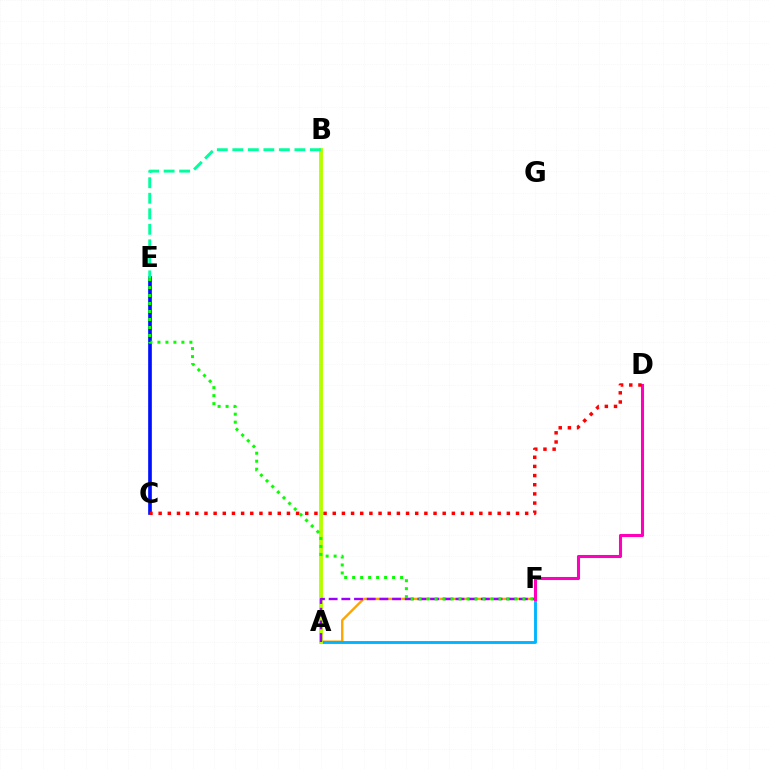{('C', 'E'): [{'color': '#0010ff', 'line_style': 'solid', 'thickness': 2.64}], ('A', 'F'): [{'color': '#ffa500', 'line_style': 'solid', 'thickness': 1.73}, {'color': '#00b5ff', 'line_style': 'solid', 'thickness': 2.07}, {'color': '#9b00ff', 'line_style': 'dashed', 'thickness': 1.72}], ('A', 'B'): [{'color': '#b3ff00', 'line_style': 'solid', 'thickness': 2.78}], ('D', 'F'): [{'color': '#ff00bd', 'line_style': 'solid', 'thickness': 2.21}], ('B', 'E'): [{'color': '#00ff9d', 'line_style': 'dashed', 'thickness': 2.11}], ('C', 'D'): [{'color': '#ff0000', 'line_style': 'dotted', 'thickness': 2.49}], ('E', 'F'): [{'color': '#08ff00', 'line_style': 'dotted', 'thickness': 2.17}]}